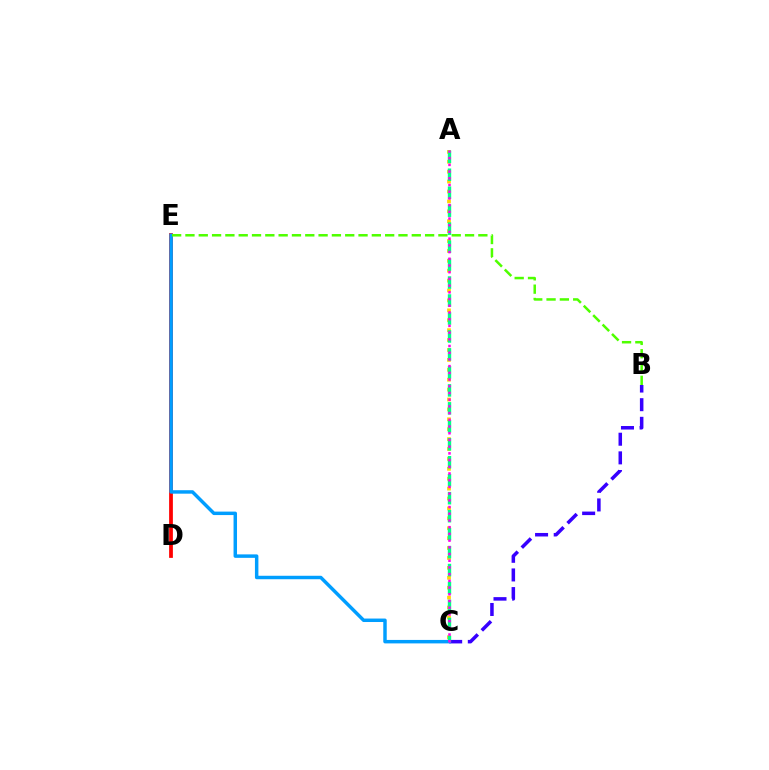{('A', 'C'): [{'color': '#ffd500', 'line_style': 'dotted', 'thickness': 2.69}, {'color': '#00ff86', 'line_style': 'dashed', 'thickness': 2.44}, {'color': '#ff00ed', 'line_style': 'dotted', 'thickness': 1.82}], ('D', 'E'): [{'color': '#ff0000', 'line_style': 'solid', 'thickness': 2.7}], ('B', 'C'): [{'color': '#3700ff', 'line_style': 'dashed', 'thickness': 2.53}], ('C', 'E'): [{'color': '#009eff', 'line_style': 'solid', 'thickness': 2.49}], ('B', 'E'): [{'color': '#4fff00', 'line_style': 'dashed', 'thickness': 1.81}]}